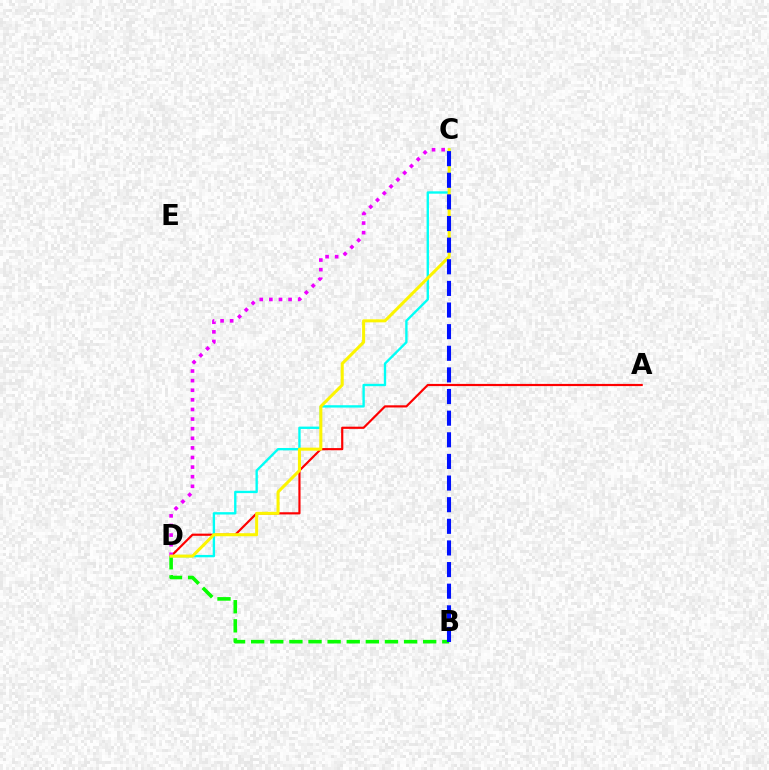{('A', 'D'): [{'color': '#ff0000', 'line_style': 'solid', 'thickness': 1.57}], ('B', 'D'): [{'color': '#08ff00', 'line_style': 'dashed', 'thickness': 2.6}], ('C', 'D'): [{'color': '#00fff6', 'line_style': 'solid', 'thickness': 1.7}, {'color': '#ee00ff', 'line_style': 'dotted', 'thickness': 2.61}, {'color': '#fcf500', 'line_style': 'solid', 'thickness': 2.18}], ('B', 'C'): [{'color': '#0010ff', 'line_style': 'dashed', 'thickness': 2.94}]}